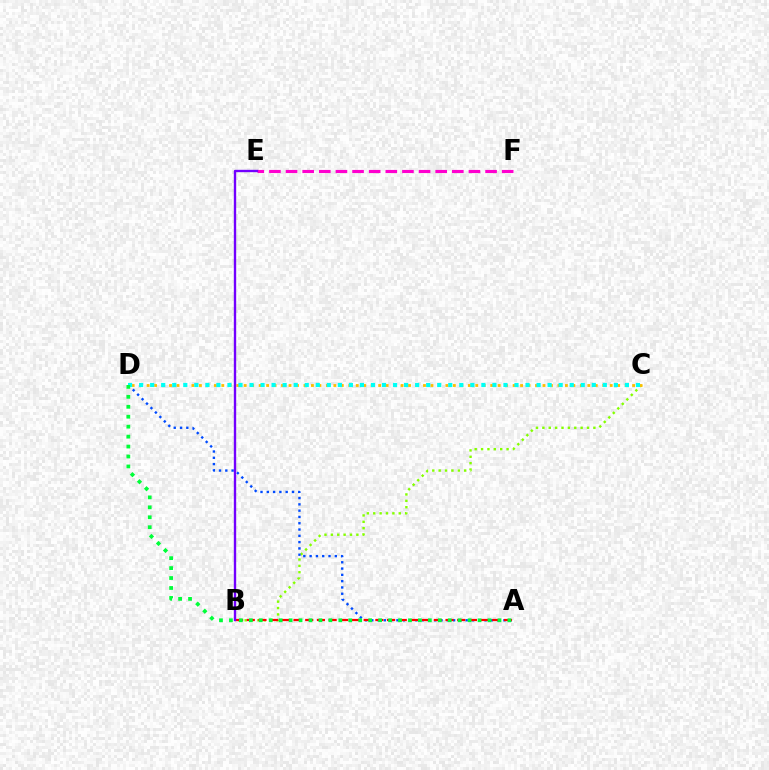{('B', 'C'): [{'color': '#84ff00', 'line_style': 'dotted', 'thickness': 1.73}], ('C', 'D'): [{'color': '#ffbd00', 'line_style': 'dotted', 'thickness': 2.03}, {'color': '#00fff6', 'line_style': 'dotted', 'thickness': 3.0}], ('E', 'F'): [{'color': '#ff00cf', 'line_style': 'dashed', 'thickness': 2.26}], ('A', 'D'): [{'color': '#004bff', 'line_style': 'dotted', 'thickness': 1.71}, {'color': '#00ff39', 'line_style': 'dotted', 'thickness': 2.7}], ('A', 'B'): [{'color': '#ff0000', 'line_style': 'dashed', 'thickness': 1.59}], ('B', 'E'): [{'color': '#7200ff', 'line_style': 'solid', 'thickness': 1.7}]}